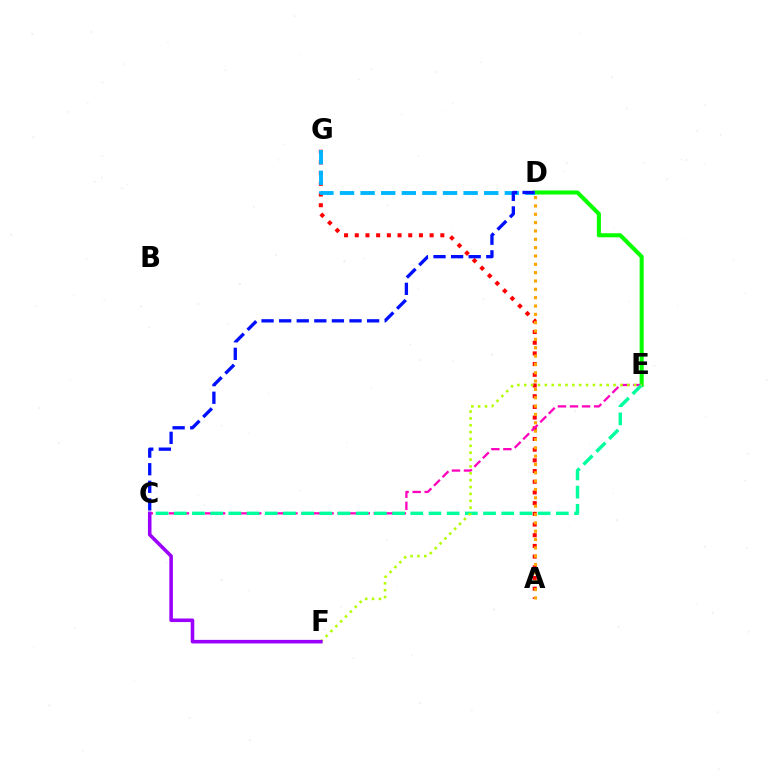{('A', 'G'): [{'color': '#ff0000', 'line_style': 'dotted', 'thickness': 2.91}], ('D', 'E'): [{'color': '#08ff00', 'line_style': 'solid', 'thickness': 2.93}], ('C', 'E'): [{'color': '#ff00bd', 'line_style': 'dashed', 'thickness': 1.64}, {'color': '#00ff9d', 'line_style': 'dashed', 'thickness': 2.47}], ('A', 'D'): [{'color': '#ffa500', 'line_style': 'dotted', 'thickness': 2.27}], ('D', 'G'): [{'color': '#00b5ff', 'line_style': 'dashed', 'thickness': 2.8}], ('C', 'D'): [{'color': '#0010ff', 'line_style': 'dashed', 'thickness': 2.39}], ('E', 'F'): [{'color': '#b3ff00', 'line_style': 'dotted', 'thickness': 1.87}], ('C', 'F'): [{'color': '#9b00ff', 'line_style': 'solid', 'thickness': 2.57}]}